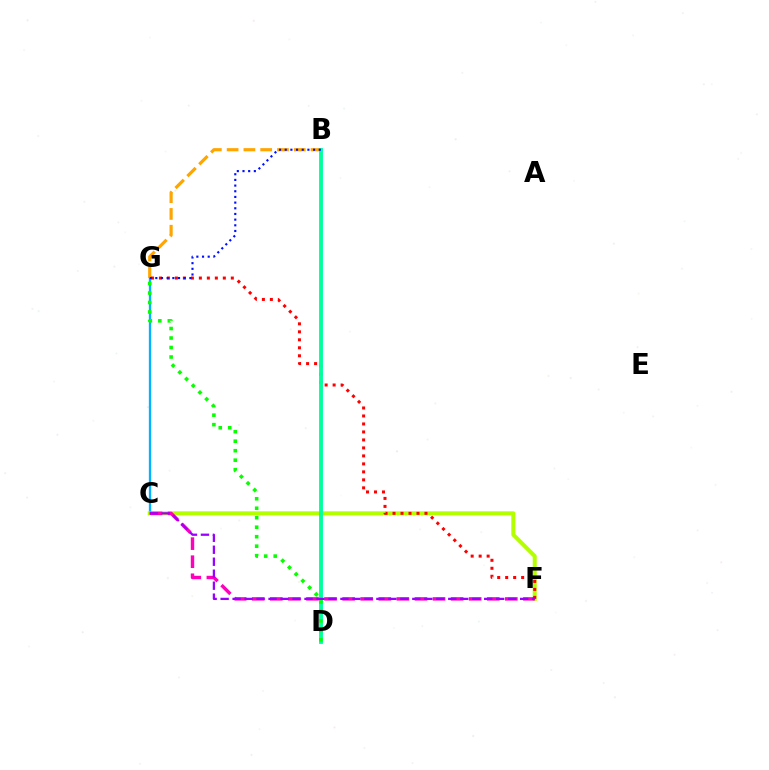{('C', 'G'): [{'color': '#00b5ff', 'line_style': 'solid', 'thickness': 1.66}], ('B', 'G'): [{'color': '#ffa500', 'line_style': 'dashed', 'thickness': 2.28}, {'color': '#0010ff', 'line_style': 'dotted', 'thickness': 1.54}], ('C', 'F'): [{'color': '#b3ff00', 'line_style': 'solid', 'thickness': 2.89}, {'color': '#ff00bd', 'line_style': 'dashed', 'thickness': 2.46}, {'color': '#9b00ff', 'line_style': 'dashed', 'thickness': 1.63}], ('F', 'G'): [{'color': '#ff0000', 'line_style': 'dotted', 'thickness': 2.17}], ('B', 'D'): [{'color': '#00ff9d', 'line_style': 'solid', 'thickness': 2.77}], ('D', 'G'): [{'color': '#08ff00', 'line_style': 'dotted', 'thickness': 2.58}]}